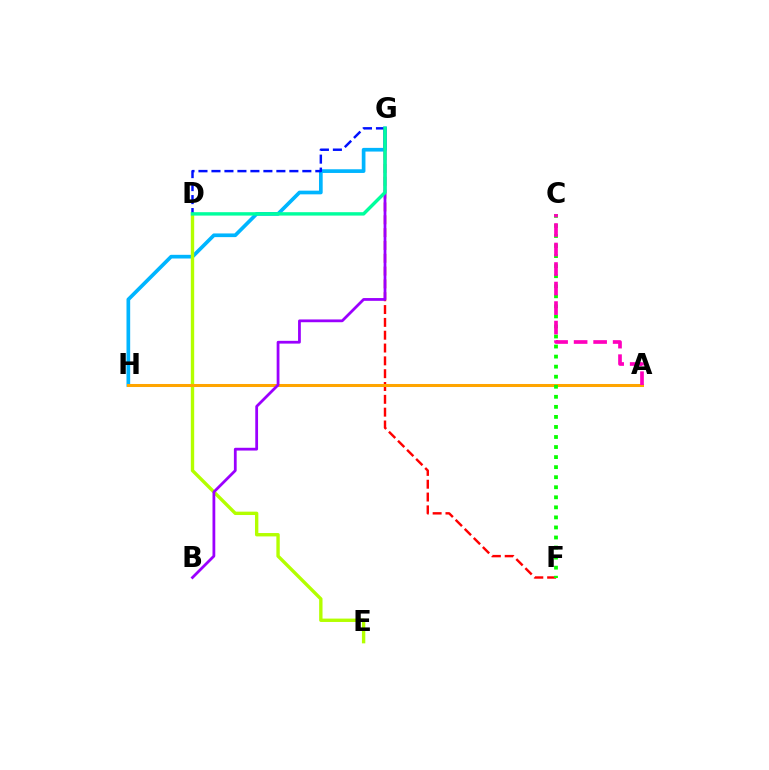{('F', 'G'): [{'color': '#ff0000', 'line_style': 'dashed', 'thickness': 1.74}], ('G', 'H'): [{'color': '#00b5ff', 'line_style': 'solid', 'thickness': 2.65}], ('D', 'E'): [{'color': '#b3ff00', 'line_style': 'solid', 'thickness': 2.43}], ('D', 'G'): [{'color': '#0010ff', 'line_style': 'dashed', 'thickness': 1.76}, {'color': '#00ff9d', 'line_style': 'solid', 'thickness': 2.45}], ('A', 'H'): [{'color': '#ffa500', 'line_style': 'solid', 'thickness': 2.18}], ('B', 'G'): [{'color': '#9b00ff', 'line_style': 'solid', 'thickness': 2.0}], ('C', 'F'): [{'color': '#08ff00', 'line_style': 'dotted', 'thickness': 2.73}], ('A', 'C'): [{'color': '#ff00bd', 'line_style': 'dashed', 'thickness': 2.65}]}